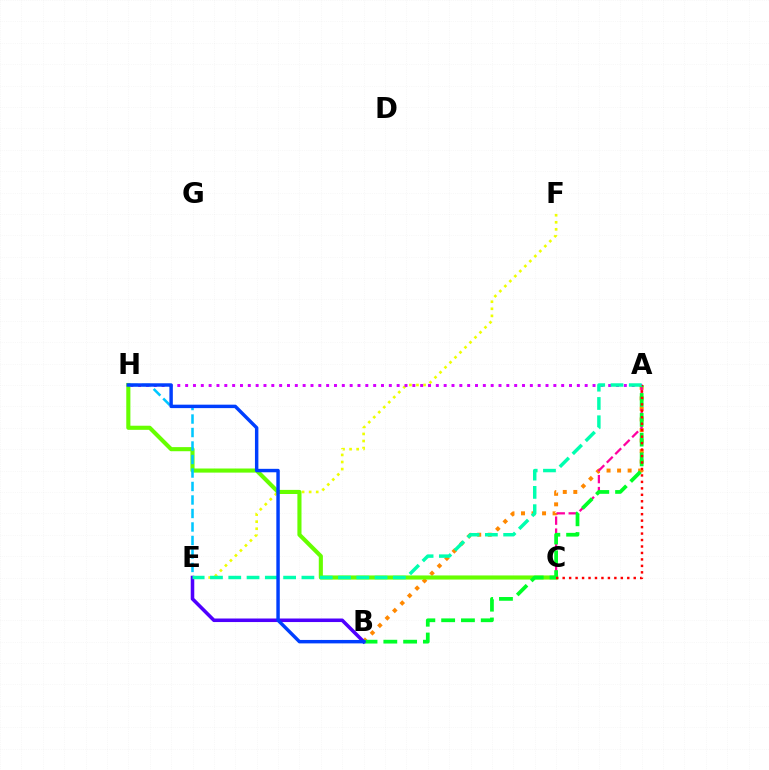{('E', 'F'): [{'color': '#eeff00', 'line_style': 'dotted', 'thickness': 1.92}], ('A', 'H'): [{'color': '#d600ff', 'line_style': 'dotted', 'thickness': 2.13}], ('A', 'B'): [{'color': '#ff8800', 'line_style': 'dotted', 'thickness': 2.86}, {'color': '#00ff27', 'line_style': 'dashed', 'thickness': 2.69}], ('C', 'H'): [{'color': '#66ff00', 'line_style': 'solid', 'thickness': 2.96}], ('A', 'C'): [{'color': '#ff00a0', 'line_style': 'dashed', 'thickness': 1.63}, {'color': '#ff0000', 'line_style': 'dotted', 'thickness': 1.76}], ('E', 'H'): [{'color': '#00c7ff', 'line_style': 'dashed', 'thickness': 1.83}], ('B', 'E'): [{'color': '#4f00ff', 'line_style': 'solid', 'thickness': 2.55}], ('A', 'E'): [{'color': '#00ffaf', 'line_style': 'dashed', 'thickness': 2.48}], ('B', 'H'): [{'color': '#003fff', 'line_style': 'solid', 'thickness': 2.48}]}